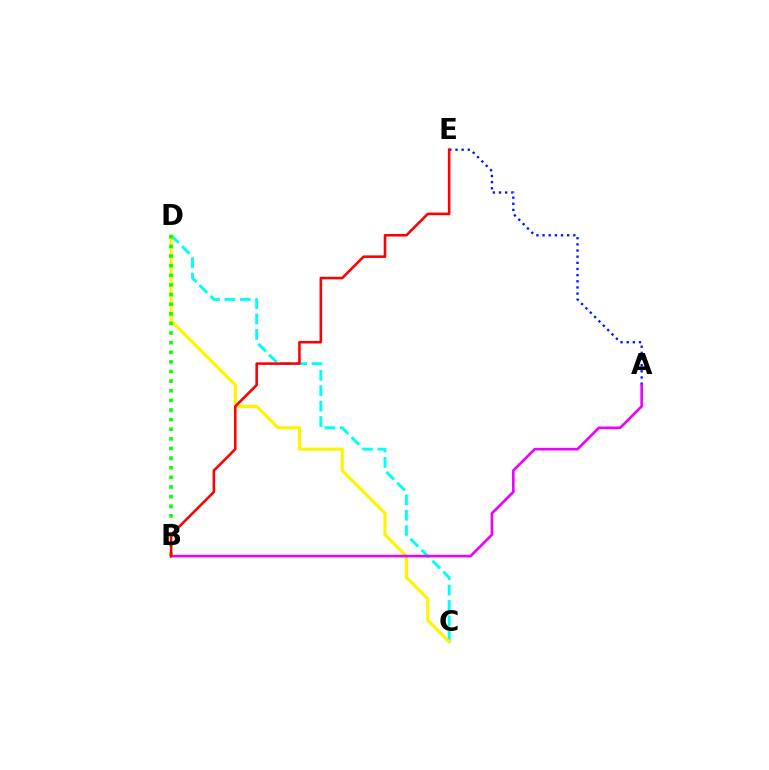{('A', 'E'): [{'color': '#0010ff', 'line_style': 'dotted', 'thickness': 1.67}], ('C', 'D'): [{'color': '#00fff6', 'line_style': 'dashed', 'thickness': 2.09}, {'color': '#fcf500', 'line_style': 'solid', 'thickness': 2.26}], ('A', 'B'): [{'color': '#ee00ff', 'line_style': 'solid', 'thickness': 1.89}], ('B', 'D'): [{'color': '#08ff00', 'line_style': 'dotted', 'thickness': 2.61}], ('B', 'E'): [{'color': '#ff0000', 'line_style': 'solid', 'thickness': 1.85}]}